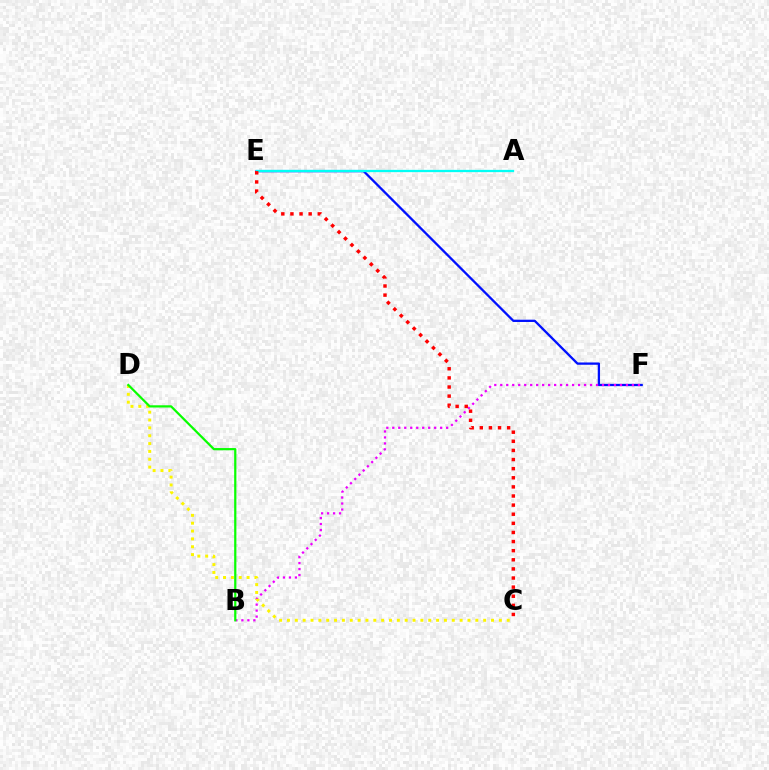{('E', 'F'): [{'color': '#0010ff', 'line_style': 'solid', 'thickness': 1.65}], ('A', 'E'): [{'color': '#00fff6', 'line_style': 'solid', 'thickness': 1.64}], ('B', 'F'): [{'color': '#ee00ff', 'line_style': 'dotted', 'thickness': 1.63}], ('C', 'E'): [{'color': '#ff0000', 'line_style': 'dotted', 'thickness': 2.48}], ('C', 'D'): [{'color': '#fcf500', 'line_style': 'dotted', 'thickness': 2.13}], ('B', 'D'): [{'color': '#08ff00', 'line_style': 'solid', 'thickness': 1.6}]}